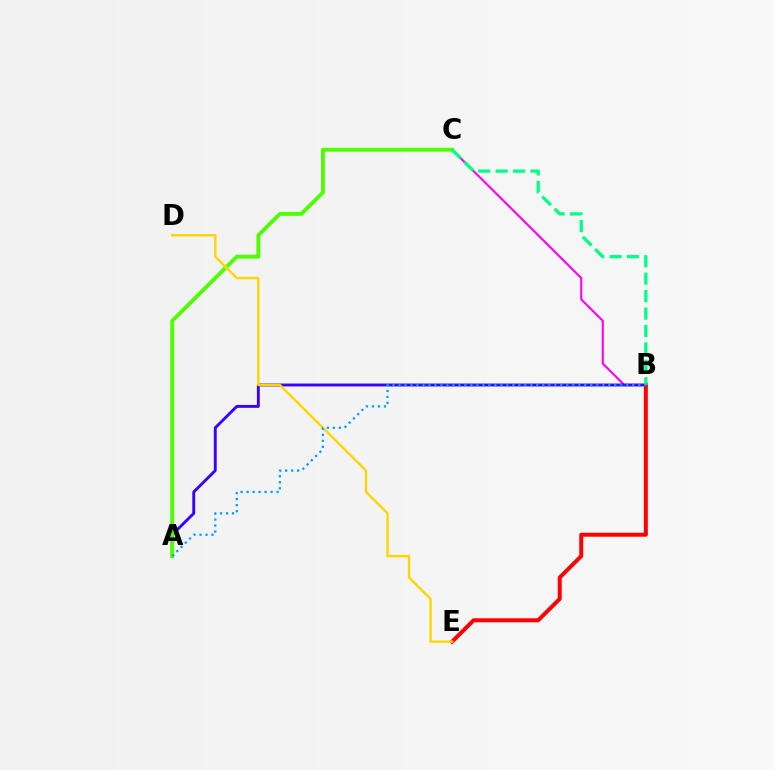{('B', 'C'): [{'color': '#ff00ed', 'line_style': 'solid', 'thickness': 1.52}, {'color': '#00ff86', 'line_style': 'dashed', 'thickness': 2.37}], ('A', 'B'): [{'color': '#3700ff', 'line_style': 'solid', 'thickness': 2.08}, {'color': '#009eff', 'line_style': 'dotted', 'thickness': 1.63}], ('B', 'E'): [{'color': '#ff0000', 'line_style': 'solid', 'thickness': 2.86}], ('A', 'C'): [{'color': '#4fff00', 'line_style': 'solid', 'thickness': 2.8}], ('D', 'E'): [{'color': '#ffd500', 'line_style': 'solid', 'thickness': 1.73}]}